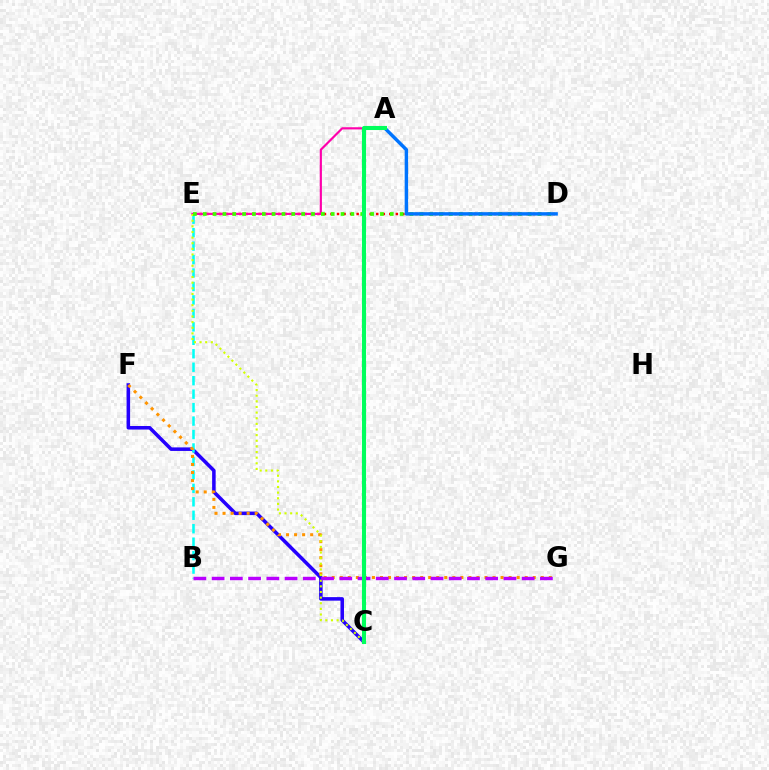{('C', 'F'): [{'color': '#2500ff', 'line_style': 'solid', 'thickness': 2.54}], ('D', 'E'): [{'color': '#ff0000', 'line_style': 'dotted', 'thickness': 1.78}, {'color': '#3dff00', 'line_style': 'dotted', 'thickness': 2.68}], ('B', 'E'): [{'color': '#00fff6', 'line_style': 'dashed', 'thickness': 1.83}], ('F', 'G'): [{'color': '#ff9400', 'line_style': 'dotted', 'thickness': 2.18}], ('A', 'E'): [{'color': '#ff00ac', 'line_style': 'solid', 'thickness': 1.56}], ('C', 'E'): [{'color': '#d1ff00', 'line_style': 'dotted', 'thickness': 1.53}], ('B', 'G'): [{'color': '#b900ff', 'line_style': 'dashed', 'thickness': 2.48}], ('A', 'D'): [{'color': '#0074ff', 'line_style': 'solid', 'thickness': 2.47}], ('A', 'C'): [{'color': '#00ff5c', 'line_style': 'solid', 'thickness': 2.93}]}